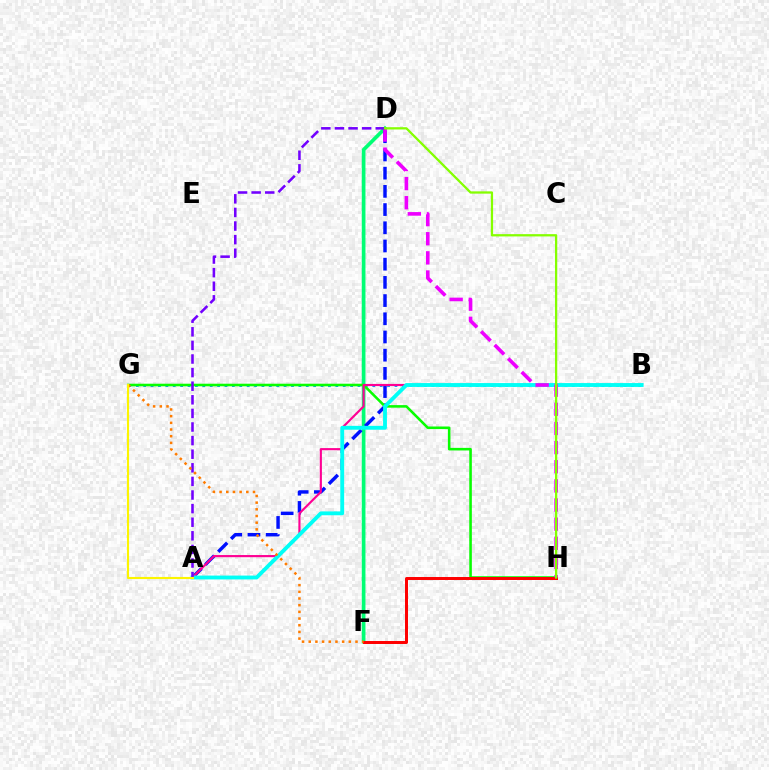{('D', 'F'): [{'color': '#00ff74', 'line_style': 'solid', 'thickness': 2.65}], ('B', 'G'): [{'color': '#008cff', 'line_style': 'dotted', 'thickness': 2.01}], ('A', 'D'): [{'color': '#0010ff', 'line_style': 'dashed', 'thickness': 2.47}, {'color': '#7200ff', 'line_style': 'dashed', 'thickness': 1.85}], ('G', 'H'): [{'color': '#08ff00', 'line_style': 'solid', 'thickness': 1.85}], ('A', 'B'): [{'color': '#ff0094', 'line_style': 'solid', 'thickness': 1.55}, {'color': '#00fff6', 'line_style': 'solid', 'thickness': 2.77}], ('F', 'H'): [{'color': '#ff0000', 'line_style': 'solid', 'thickness': 2.14}], ('D', 'H'): [{'color': '#ee00ff', 'line_style': 'dashed', 'thickness': 2.6}, {'color': '#84ff00', 'line_style': 'solid', 'thickness': 1.64}], ('F', 'G'): [{'color': '#ff7c00', 'line_style': 'dotted', 'thickness': 1.82}], ('A', 'G'): [{'color': '#fcf500', 'line_style': 'solid', 'thickness': 1.53}]}